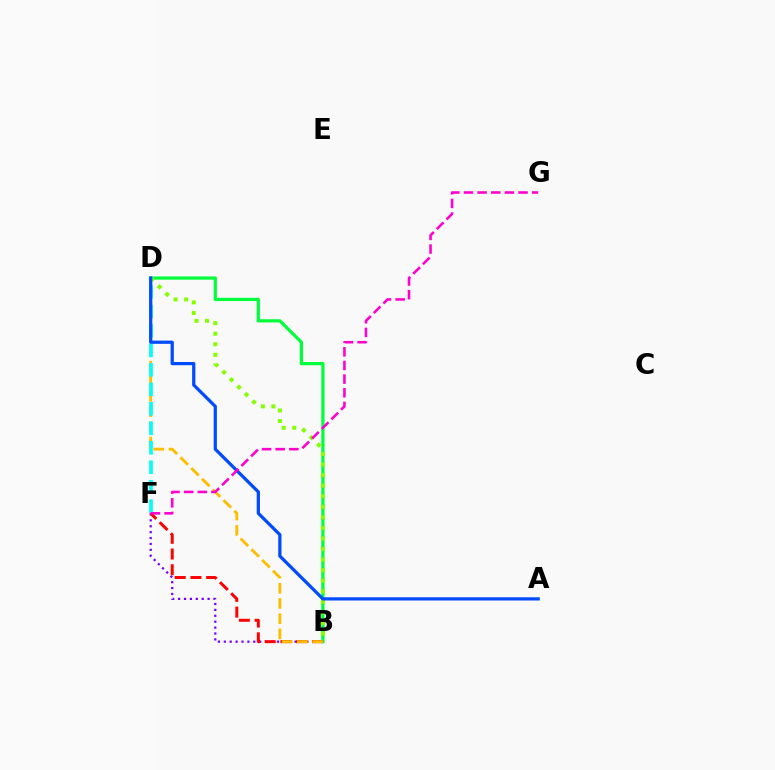{('B', 'D'): [{'color': '#00ff39', 'line_style': 'solid', 'thickness': 2.31}, {'color': '#84ff00', 'line_style': 'dotted', 'thickness': 2.87}, {'color': '#ffbd00', 'line_style': 'dashed', 'thickness': 2.06}], ('B', 'F'): [{'color': '#7200ff', 'line_style': 'dotted', 'thickness': 1.6}, {'color': '#ff0000', 'line_style': 'dashed', 'thickness': 2.14}], ('D', 'F'): [{'color': '#00fff6', 'line_style': 'dashed', 'thickness': 2.65}], ('A', 'D'): [{'color': '#004bff', 'line_style': 'solid', 'thickness': 2.33}], ('F', 'G'): [{'color': '#ff00cf', 'line_style': 'dashed', 'thickness': 1.85}]}